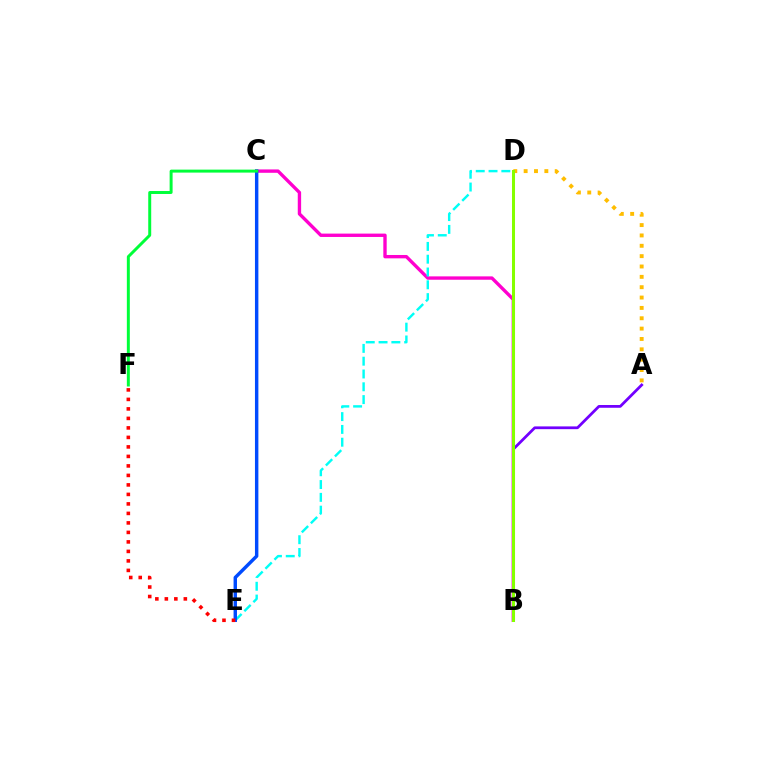{('A', 'B'): [{'color': '#7200ff', 'line_style': 'solid', 'thickness': 1.99}], ('B', 'C'): [{'color': '#ff00cf', 'line_style': 'solid', 'thickness': 2.42}], ('D', 'E'): [{'color': '#00fff6', 'line_style': 'dashed', 'thickness': 1.74}], ('A', 'D'): [{'color': '#ffbd00', 'line_style': 'dotted', 'thickness': 2.81}], ('B', 'D'): [{'color': '#84ff00', 'line_style': 'solid', 'thickness': 2.18}], ('C', 'E'): [{'color': '#004bff', 'line_style': 'solid', 'thickness': 2.47}], ('C', 'F'): [{'color': '#00ff39', 'line_style': 'solid', 'thickness': 2.14}], ('E', 'F'): [{'color': '#ff0000', 'line_style': 'dotted', 'thickness': 2.58}]}